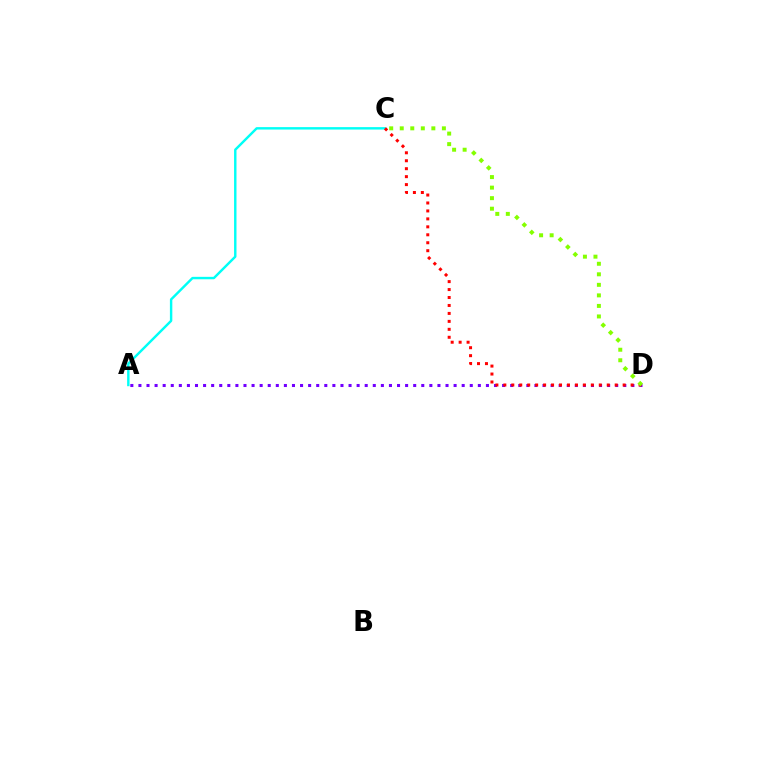{('A', 'D'): [{'color': '#7200ff', 'line_style': 'dotted', 'thickness': 2.2}], ('A', 'C'): [{'color': '#00fff6', 'line_style': 'solid', 'thickness': 1.75}], ('C', 'D'): [{'color': '#ff0000', 'line_style': 'dotted', 'thickness': 2.16}, {'color': '#84ff00', 'line_style': 'dotted', 'thickness': 2.86}]}